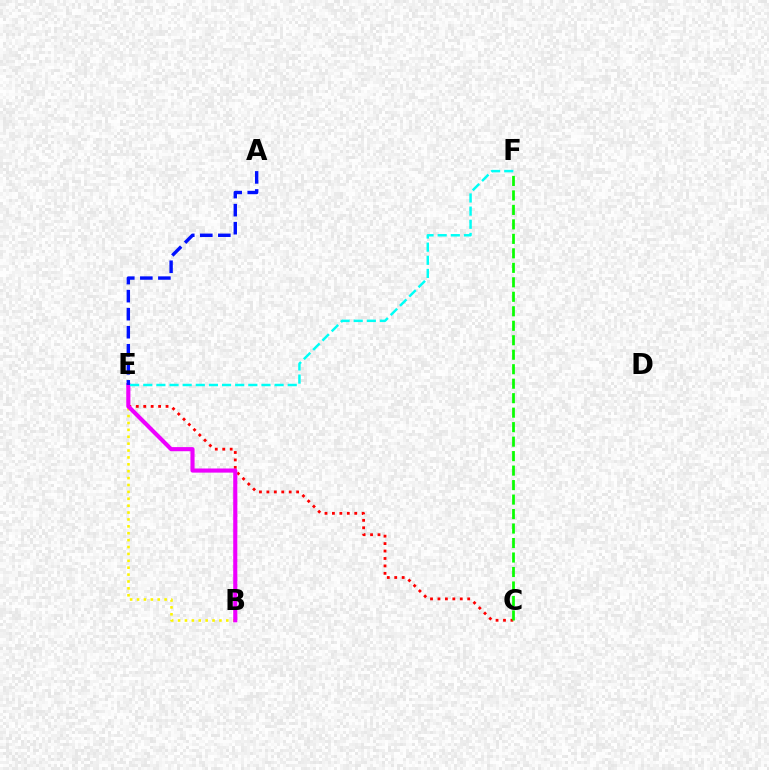{('C', 'E'): [{'color': '#ff0000', 'line_style': 'dotted', 'thickness': 2.02}], ('B', 'E'): [{'color': '#fcf500', 'line_style': 'dotted', 'thickness': 1.87}, {'color': '#ee00ff', 'line_style': 'solid', 'thickness': 2.97}], ('A', 'E'): [{'color': '#0010ff', 'line_style': 'dashed', 'thickness': 2.45}], ('E', 'F'): [{'color': '#00fff6', 'line_style': 'dashed', 'thickness': 1.78}], ('C', 'F'): [{'color': '#08ff00', 'line_style': 'dashed', 'thickness': 1.97}]}